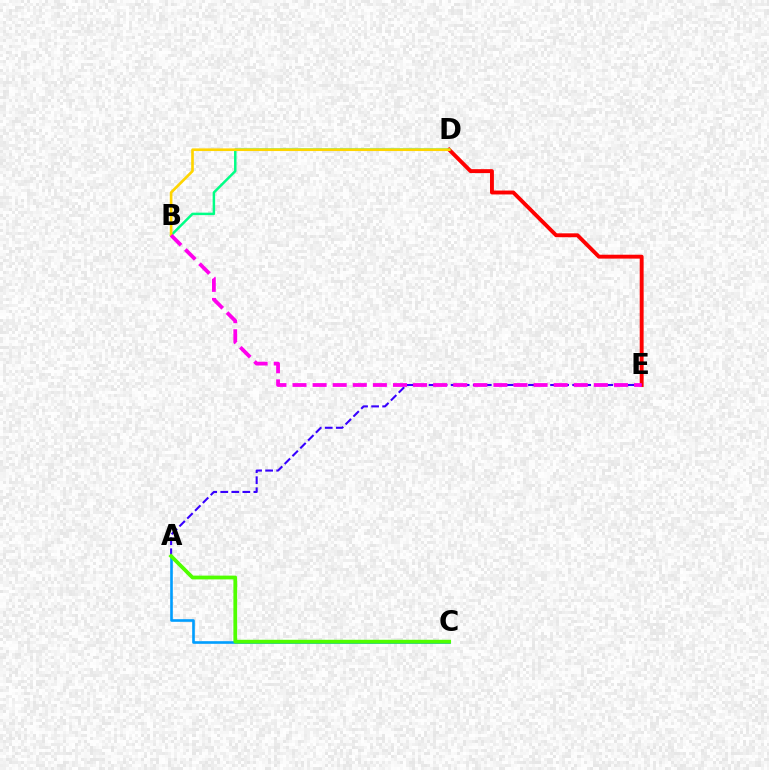{('D', 'E'): [{'color': '#ff0000', 'line_style': 'solid', 'thickness': 2.81}], ('B', 'D'): [{'color': '#00ff86', 'line_style': 'solid', 'thickness': 1.79}, {'color': '#ffd500', 'line_style': 'solid', 'thickness': 1.91}], ('A', 'E'): [{'color': '#3700ff', 'line_style': 'dashed', 'thickness': 1.5}], ('A', 'C'): [{'color': '#009eff', 'line_style': 'solid', 'thickness': 1.89}, {'color': '#4fff00', 'line_style': 'solid', 'thickness': 2.72}], ('B', 'E'): [{'color': '#ff00ed', 'line_style': 'dashed', 'thickness': 2.73}]}